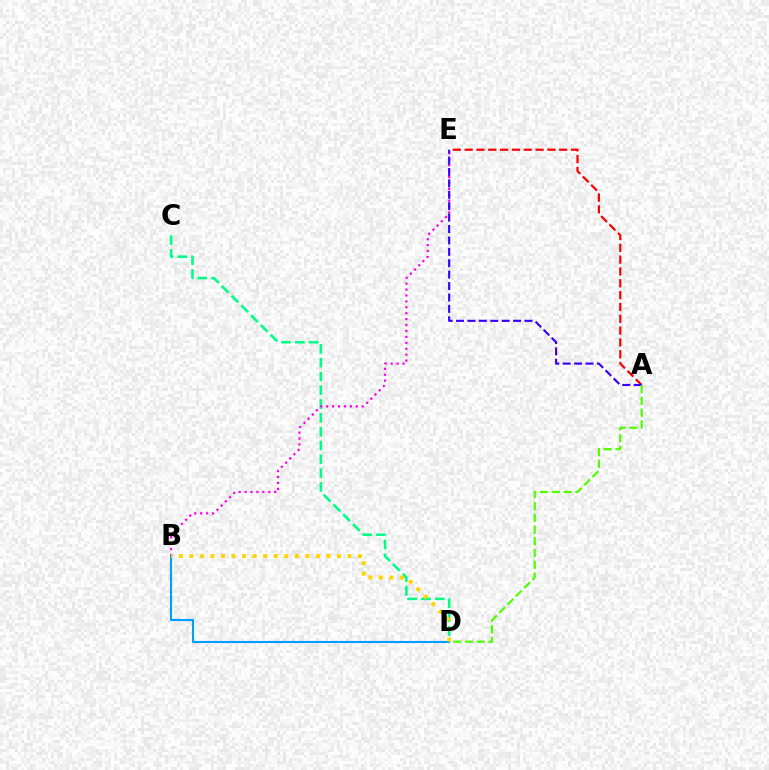{('A', 'E'): [{'color': '#ff0000', 'line_style': 'dashed', 'thickness': 1.61}, {'color': '#3700ff', 'line_style': 'dashed', 'thickness': 1.55}], ('C', 'D'): [{'color': '#00ff86', 'line_style': 'dashed', 'thickness': 1.88}], ('B', 'E'): [{'color': '#ff00ed', 'line_style': 'dotted', 'thickness': 1.61}], ('A', 'D'): [{'color': '#4fff00', 'line_style': 'dashed', 'thickness': 1.6}], ('B', 'D'): [{'color': '#009eff', 'line_style': 'solid', 'thickness': 1.52}, {'color': '#ffd500', 'line_style': 'dotted', 'thickness': 2.86}]}